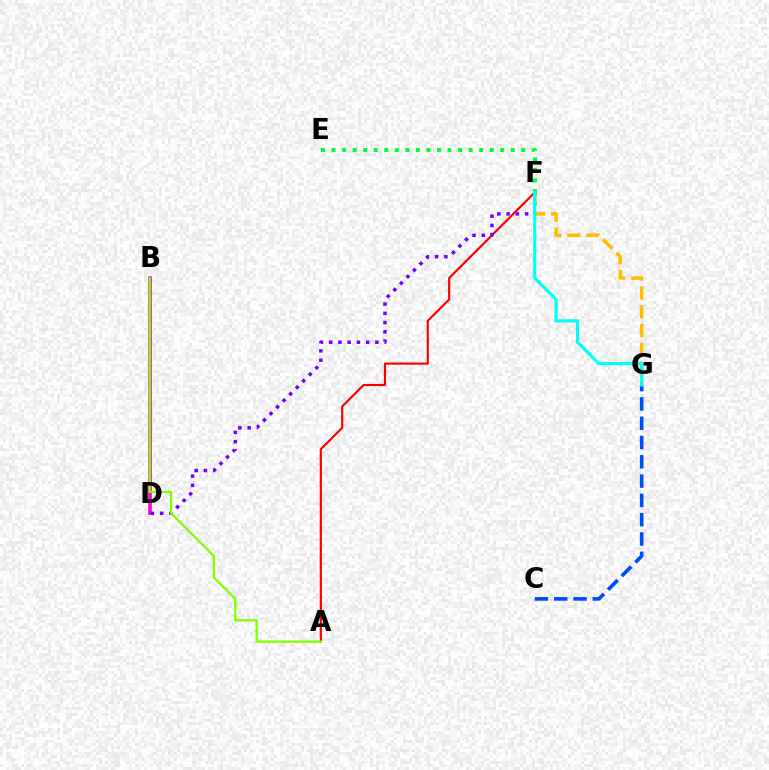{('C', 'G'): [{'color': '#004bff', 'line_style': 'dashed', 'thickness': 2.62}], ('A', 'F'): [{'color': '#ff0000', 'line_style': 'solid', 'thickness': 1.56}], ('E', 'F'): [{'color': '#00ff39', 'line_style': 'dotted', 'thickness': 2.86}], ('B', 'D'): [{'color': '#ff00cf', 'line_style': 'solid', 'thickness': 2.62}], ('D', 'F'): [{'color': '#7200ff', 'line_style': 'dotted', 'thickness': 2.51}], ('F', 'G'): [{'color': '#ffbd00', 'line_style': 'dashed', 'thickness': 2.56}, {'color': '#00fff6', 'line_style': 'solid', 'thickness': 2.28}], ('A', 'B'): [{'color': '#84ff00', 'line_style': 'solid', 'thickness': 1.69}]}